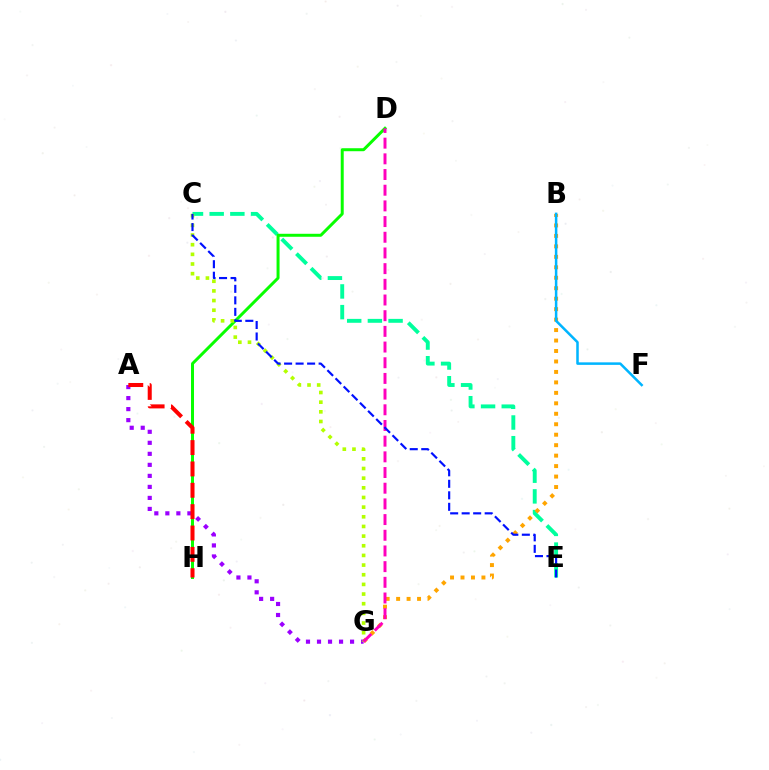{('C', 'E'): [{'color': '#00ff9d', 'line_style': 'dashed', 'thickness': 2.81}, {'color': '#0010ff', 'line_style': 'dashed', 'thickness': 1.56}], ('B', 'G'): [{'color': '#ffa500', 'line_style': 'dotted', 'thickness': 2.84}], ('D', 'H'): [{'color': '#08ff00', 'line_style': 'solid', 'thickness': 2.15}], ('A', 'G'): [{'color': '#9b00ff', 'line_style': 'dotted', 'thickness': 2.99}], ('C', 'G'): [{'color': '#b3ff00', 'line_style': 'dotted', 'thickness': 2.62}], ('B', 'F'): [{'color': '#00b5ff', 'line_style': 'solid', 'thickness': 1.82}], ('D', 'G'): [{'color': '#ff00bd', 'line_style': 'dashed', 'thickness': 2.13}], ('A', 'H'): [{'color': '#ff0000', 'line_style': 'dashed', 'thickness': 2.9}]}